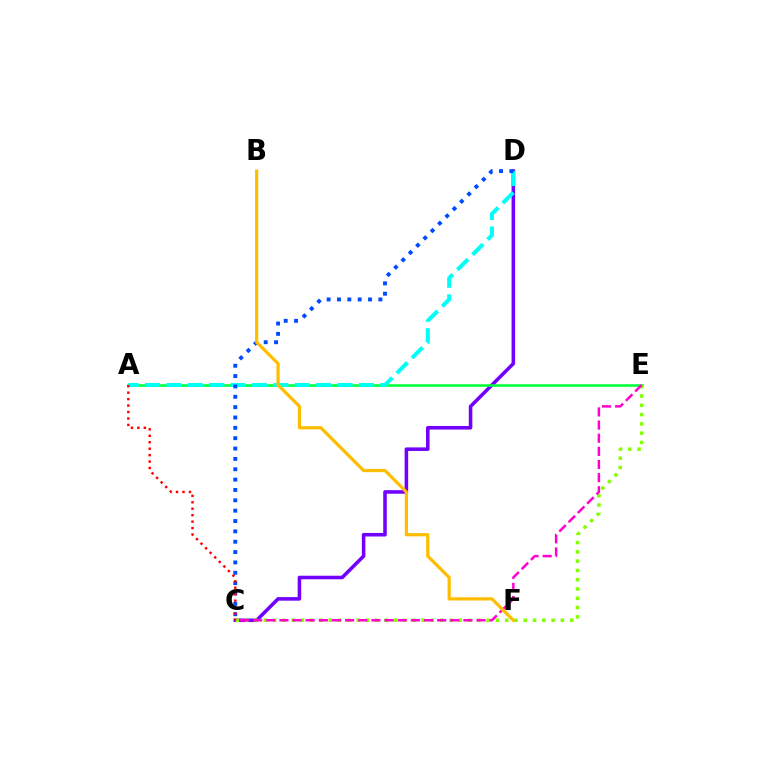{('C', 'D'): [{'color': '#7200ff', 'line_style': 'solid', 'thickness': 2.56}, {'color': '#004bff', 'line_style': 'dotted', 'thickness': 2.81}], ('A', 'E'): [{'color': '#00ff39', 'line_style': 'solid', 'thickness': 1.84}], ('C', 'E'): [{'color': '#84ff00', 'line_style': 'dotted', 'thickness': 2.52}, {'color': '#ff00cf', 'line_style': 'dashed', 'thickness': 1.79}], ('A', 'D'): [{'color': '#00fff6', 'line_style': 'dashed', 'thickness': 2.91}], ('B', 'F'): [{'color': '#ffbd00', 'line_style': 'solid', 'thickness': 2.31}], ('A', 'C'): [{'color': '#ff0000', 'line_style': 'dotted', 'thickness': 1.75}]}